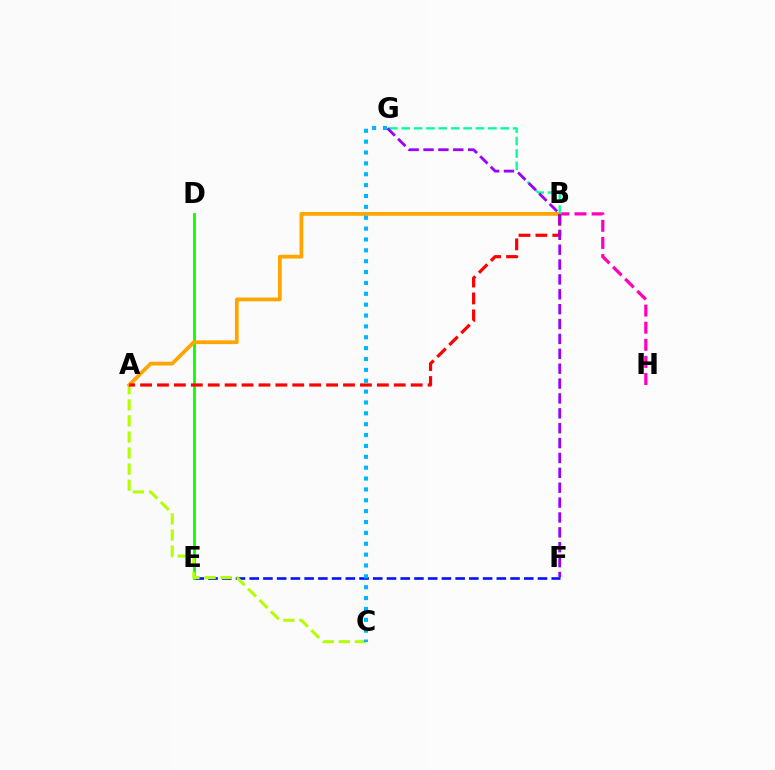{('E', 'F'): [{'color': '#0010ff', 'line_style': 'dashed', 'thickness': 1.86}], ('D', 'E'): [{'color': '#08ff00', 'line_style': 'solid', 'thickness': 2.01}], ('A', 'C'): [{'color': '#b3ff00', 'line_style': 'dashed', 'thickness': 2.18}], ('B', 'H'): [{'color': '#ff00bd', 'line_style': 'dashed', 'thickness': 2.32}], ('A', 'B'): [{'color': '#ffa500', 'line_style': 'solid', 'thickness': 2.7}, {'color': '#ff0000', 'line_style': 'dashed', 'thickness': 2.3}], ('B', 'G'): [{'color': '#00ff9d', 'line_style': 'dashed', 'thickness': 1.68}], ('F', 'G'): [{'color': '#9b00ff', 'line_style': 'dashed', 'thickness': 2.02}], ('C', 'G'): [{'color': '#00b5ff', 'line_style': 'dotted', 'thickness': 2.95}]}